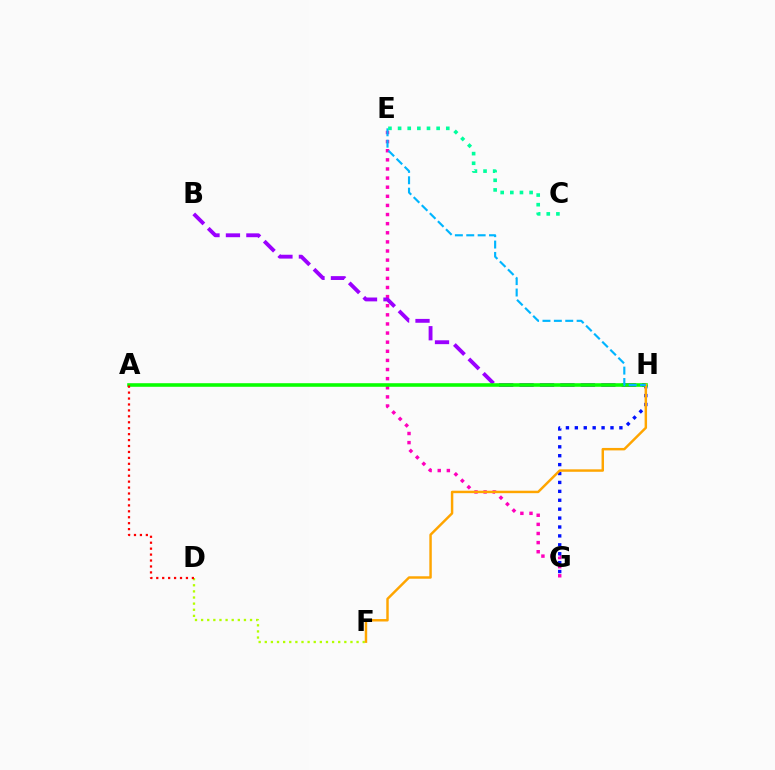{('E', 'G'): [{'color': '#ff00bd', 'line_style': 'dotted', 'thickness': 2.48}], ('D', 'F'): [{'color': '#b3ff00', 'line_style': 'dotted', 'thickness': 1.66}], ('G', 'H'): [{'color': '#0010ff', 'line_style': 'dotted', 'thickness': 2.42}], ('B', 'H'): [{'color': '#9b00ff', 'line_style': 'dashed', 'thickness': 2.78}], ('A', 'H'): [{'color': '#08ff00', 'line_style': 'solid', 'thickness': 2.58}], ('F', 'H'): [{'color': '#ffa500', 'line_style': 'solid', 'thickness': 1.77}], ('E', 'H'): [{'color': '#00b5ff', 'line_style': 'dashed', 'thickness': 1.55}], ('C', 'E'): [{'color': '#00ff9d', 'line_style': 'dotted', 'thickness': 2.62}], ('A', 'D'): [{'color': '#ff0000', 'line_style': 'dotted', 'thickness': 1.61}]}